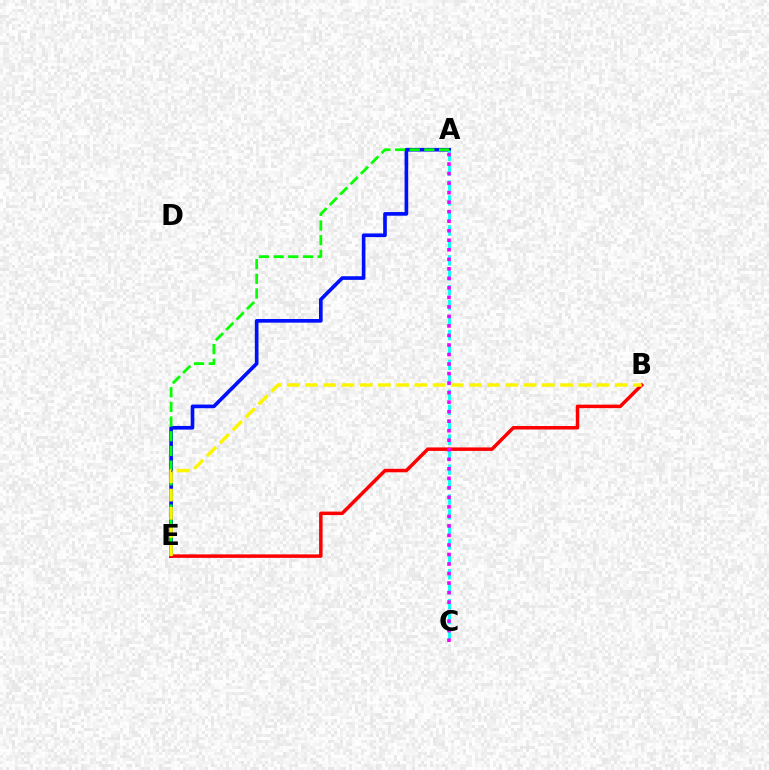{('A', 'E'): [{'color': '#0010ff', 'line_style': 'solid', 'thickness': 2.63}, {'color': '#08ff00', 'line_style': 'dashed', 'thickness': 1.99}], ('A', 'C'): [{'color': '#00fff6', 'line_style': 'dashed', 'thickness': 2.03}, {'color': '#ee00ff', 'line_style': 'dotted', 'thickness': 2.59}], ('B', 'E'): [{'color': '#ff0000', 'line_style': 'solid', 'thickness': 2.51}, {'color': '#fcf500', 'line_style': 'dashed', 'thickness': 2.47}]}